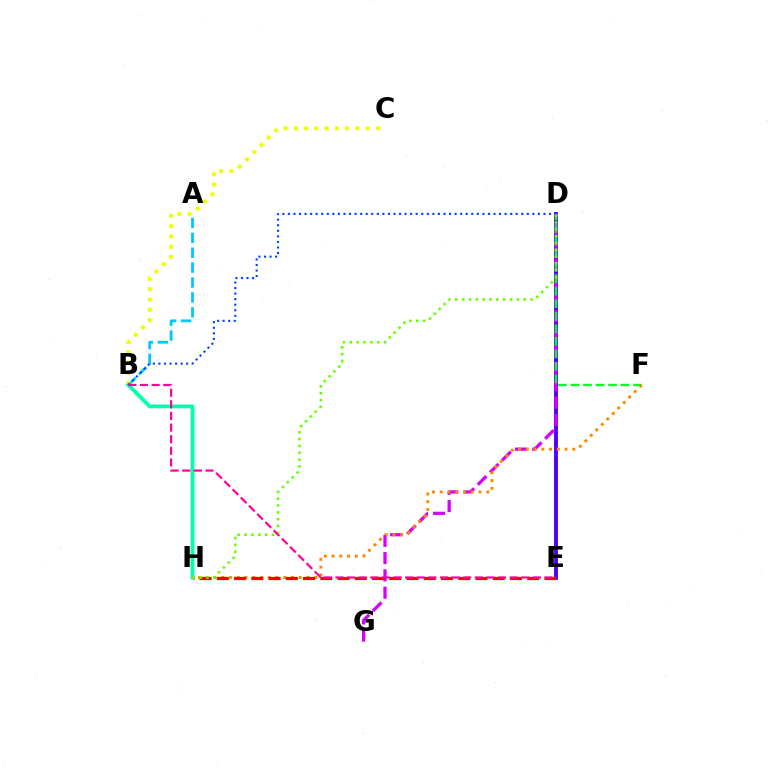{('D', 'E'): [{'color': '#4f00ff', 'line_style': 'solid', 'thickness': 2.79}], ('D', 'G'): [{'color': '#d600ff', 'line_style': 'dashed', 'thickness': 2.35}], ('D', 'F'): [{'color': '#00ff27', 'line_style': 'dashed', 'thickness': 1.7}], ('A', 'B'): [{'color': '#00c7ff', 'line_style': 'dashed', 'thickness': 2.02}], ('B', 'C'): [{'color': '#eeff00', 'line_style': 'dotted', 'thickness': 2.79}], ('B', 'H'): [{'color': '#00ffaf', 'line_style': 'solid', 'thickness': 2.74}], ('F', 'H'): [{'color': '#ff8800', 'line_style': 'dotted', 'thickness': 2.11}], ('B', 'D'): [{'color': '#003fff', 'line_style': 'dotted', 'thickness': 1.51}], ('E', 'H'): [{'color': '#ff0000', 'line_style': 'dashed', 'thickness': 2.34}], ('D', 'H'): [{'color': '#66ff00', 'line_style': 'dotted', 'thickness': 1.86}], ('B', 'E'): [{'color': '#ff00a0', 'line_style': 'dashed', 'thickness': 1.58}]}